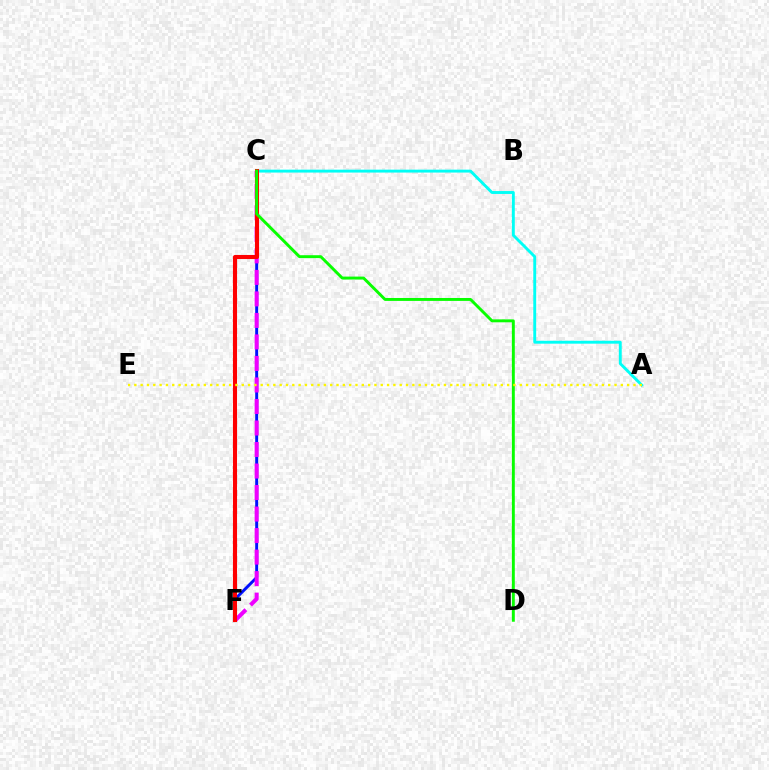{('A', 'C'): [{'color': '#00fff6', 'line_style': 'solid', 'thickness': 2.09}], ('C', 'F'): [{'color': '#0010ff', 'line_style': 'solid', 'thickness': 2.11}, {'color': '#ee00ff', 'line_style': 'dashed', 'thickness': 2.92}, {'color': '#ff0000', 'line_style': 'solid', 'thickness': 2.94}], ('C', 'D'): [{'color': '#08ff00', 'line_style': 'solid', 'thickness': 2.1}], ('A', 'E'): [{'color': '#fcf500', 'line_style': 'dotted', 'thickness': 1.72}]}